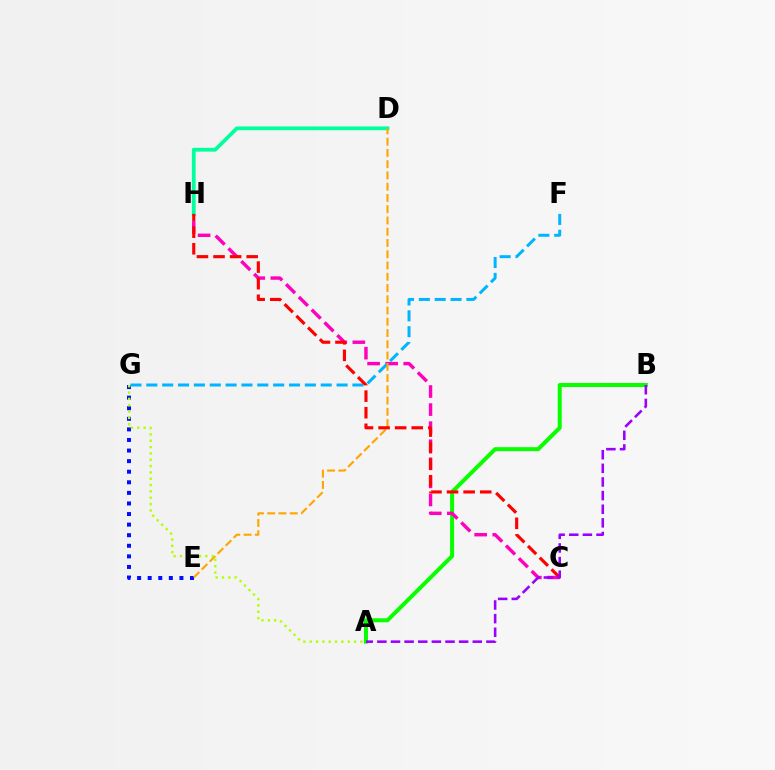{('A', 'B'): [{'color': '#08ff00', 'line_style': 'solid', 'thickness': 2.88}, {'color': '#9b00ff', 'line_style': 'dashed', 'thickness': 1.85}], ('C', 'H'): [{'color': '#ff00bd', 'line_style': 'dashed', 'thickness': 2.46}, {'color': '#ff0000', 'line_style': 'dashed', 'thickness': 2.25}], ('E', 'G'): [{'color': '#0010ff', 'line_style': 'dotted', 'thickness': 2.87}], ('F', 'G'): [{'color': '#00b5ff', 'line_style': 'dashed', 'thickness': 2.15}], ('D', 'H'): [{'color': '#00ff9d', 'line_style': 'solid', 'thickness': 2.72}], ('D', 'E'): [{'color': '#ffa500', 'line_style': 'dashed', 'thickness': 1.53}], ('A', 'G'): [{'color': '#b3ff00', 'line_style': 'dotted', 'thickness': 1.72}]}